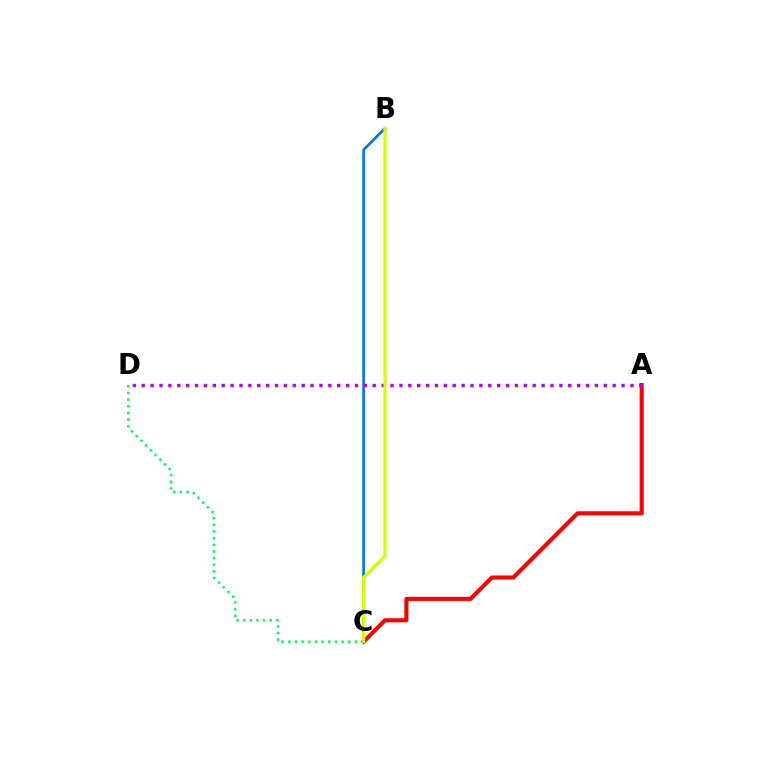{('B', 'C'): [{'color': '#0074ff', 'line_style': 'solid', 'thickness': 1.93}, {'color': '#d1ff00', 'line_style': 'solid', 'thickness': 2.27}], ('A', 'C'): [{'color': '#ff0000', 'line_style': 'solid', 'thickness': 2.94}], ('A', 'D'): [{'color': '#b900ff', 'line_style': 'dotted', 'thickness': 2.41}], ('C', 'D'): [{'color': '#00ff5c', 'line_style': 'dotted', 'thickness': 1.81}]}